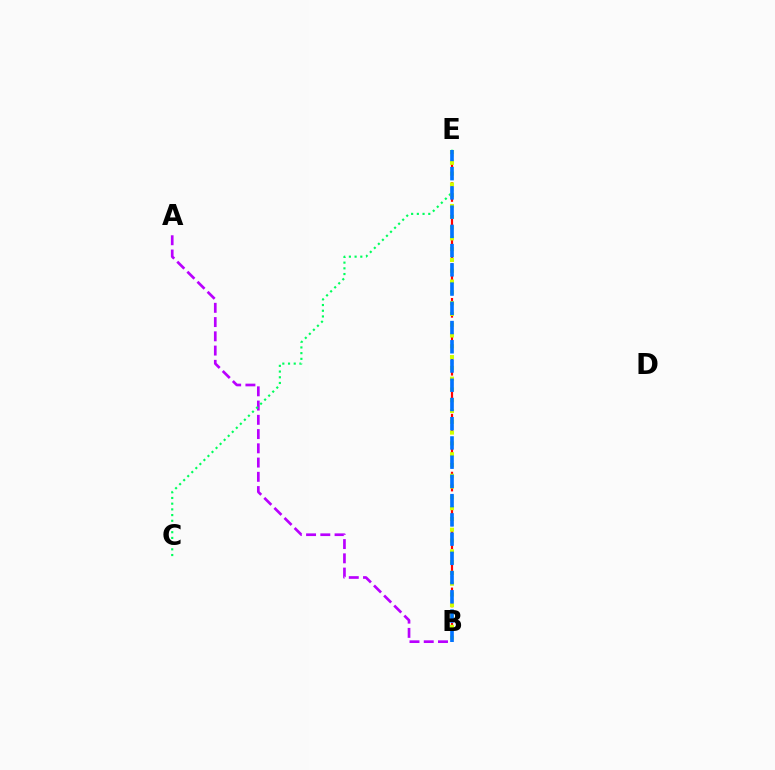{('A', 'B'): [{'color': '#b900ff', 'line_style': 'dashed', 'thickness': 1.94}], ('C', 'E'): [{'color': '#00ff5c', 'line_style': 'dotted', 'thickness': 1.55}], ('B', 'E'): [{'color': '#ff0000', 'line_style': 'dashed', 'thickness': 1.57}, {'color': '#d1ff00', 'line_style': 'dotted', 'thickness': 2.93}, {'color': '#0074ff', 'line_style': 'dashed', 'thickness': 2.61}]}